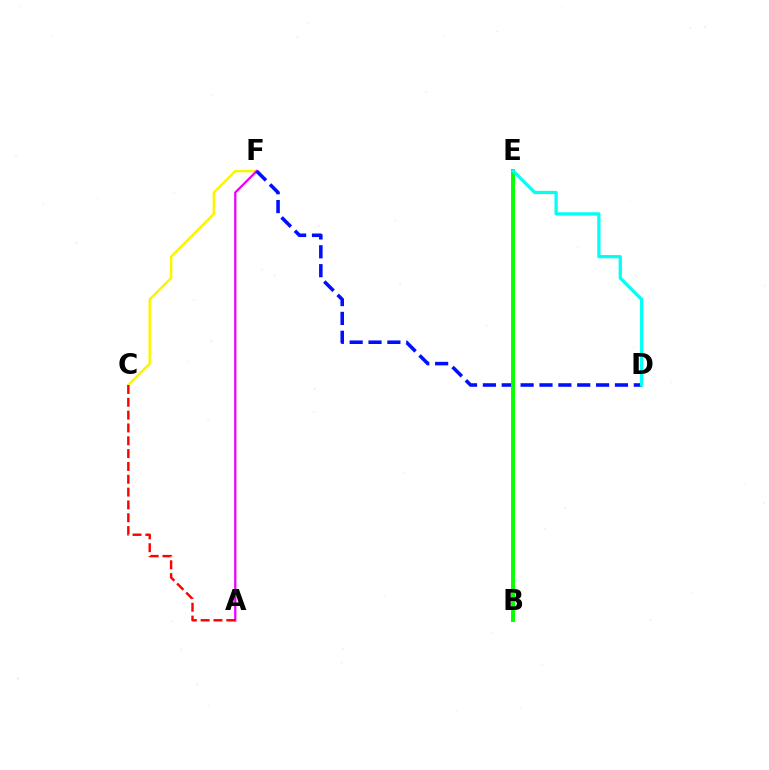{('C', 'F'): [{'color': '#fcf500', 'line_style': 'solid', 'thickness': 1.79}], ('A', 'F'): [{'color': '#ee00ff', 'line_style': 'solid', 'thickness': 1.63}], ('D', 'F'): [{'color': '#0010ff', 'line_style': 'dashed', 'thickness': 2.56}], ('B', 'E'): [{'color': '#08ff00', 'line_style': 'solid', 'thickness': 2.83}], ('A', 'C'): [{'color': '#ff0000', 'line_style': 'dashed', 'thickness': 1.74}], ('D', 'E'): [{'color': '#00fff6', 'line_style': 'solid', 'thickness': 2.34}]}